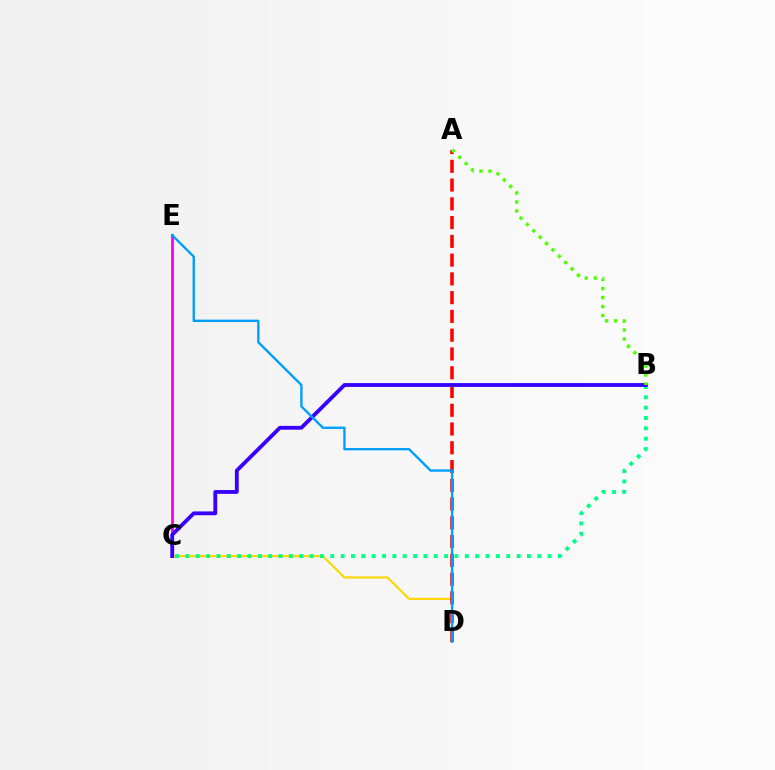{('C', 'D'): [{'color': '#ffd500', 'line_style': 'solid', 'thickness': 1.51}], ('A', 'D'): [{'color': '#ff0000', 'line_style': 'dashed', 'thickness': 2.55}], ('C', 'E'): [{'color': '#ff00ed', 'line_style': 'solid', 'thickness': 2.02}], ('B', 'C'): [{'color': '#00ff86', 'line_style': 'dotted', 'thickness': 2.81}, {'color': '#3700ff', 'line_style': 'solid', 'thickness': 2.75}], ('D', 'E'): [{'color': '#009eff', 'line_style': 'solid', 'thickness': 1.71}], ('A', 'B'): [{'color': '#4fff00', 'line_style': 'dotted', 'thickness': 2.45}]}